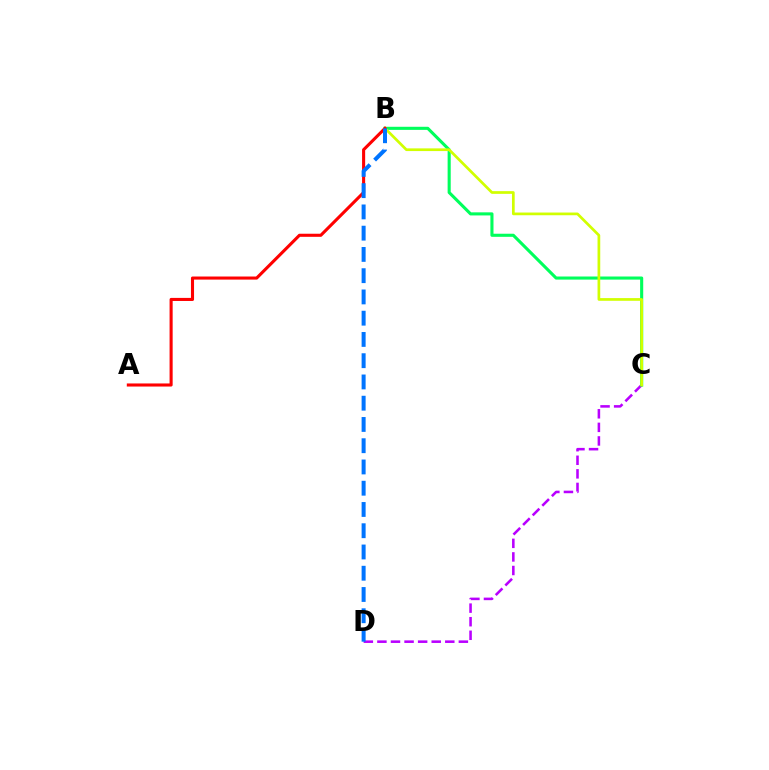{('C', 'D'): [{'color': '#b900ff', 'line_style': 'dashed', 'thickness': 1.84}], ('B', 'C'): [{'color': '#00ff5c', 'line_style': 'solid', 'thickness': 2.23}, {'color': '#d1ff00', 'line_style': 'solid', 'thickness': 1.95}], ('A', 'B'): [{'color': '#ff0000', 'line_style': 'solid', 'thickness': 2.22}], ('B', 'D'): [{'color': '#0074ff', 'line_style': 'dashed', 'thickness': 2.89}]}